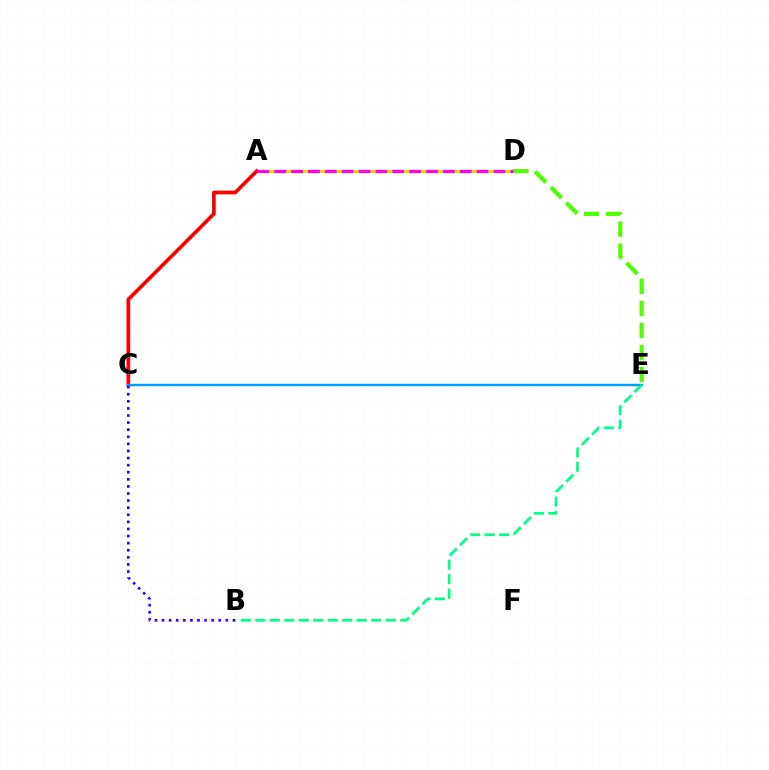{('A', 'D'): [{'color': '#ffd500', 'line_style': 'solid', 'thickness': 2.19}, {'color': '#ff00ed', 'line_style': 'dashed', 'thickness': 2.29}], ('A', 'C'): [{'color': '#ff0000', 'line_style': 'solid', 'thickness': 2.67}], ('D', 'E'): [{'color': '#4fff00', 'line_style': 'dashed', 'thickness': 2.99}], ('C', 'E'): [{'color': '#009eff', 'line_style': 'solid', 'thickness': 1.73}], ('B', 'C'): [{'color': '#3700ff', 'line_style': 'dotted', 'thickness': 1.93}], ('B', 'E'): [{'color': '#00ff86', 'line_style': 'dashed', 'thickness': 1.97}]}